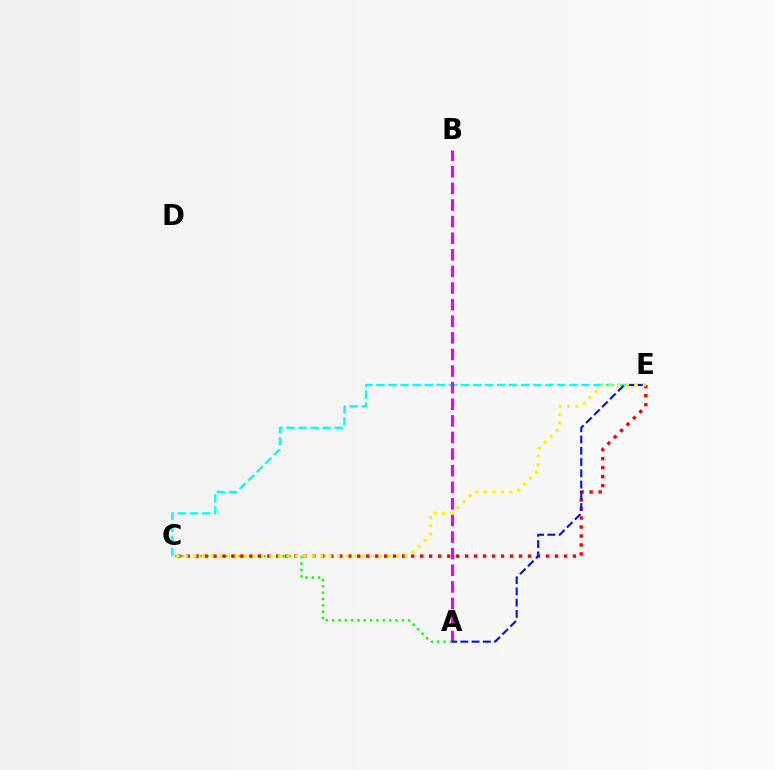{('C', 'E'): [{'color': '#00fff6', 'line_style': 'dashed', 'thickness': 1.64}, {'color': '#ff0000', 'line_style': 'dotted', 'thickness': 2.44}, {'color': '#fcf500', 'line_style': 'dotted', 'thickness': 2.3}], ('A', 'C'): [{'color': '#08ff00', 'line_style': 'dotted', 'thickness': 1.72}], ('A', 'B'): [{'color': '#ee00ff', 'line_style': 'dashed', 'thickness': 2.26}], ('A', 'E'): [{'color': '#0010ff', 'line_style': 'dashed', 'thickness': 1.53}]}